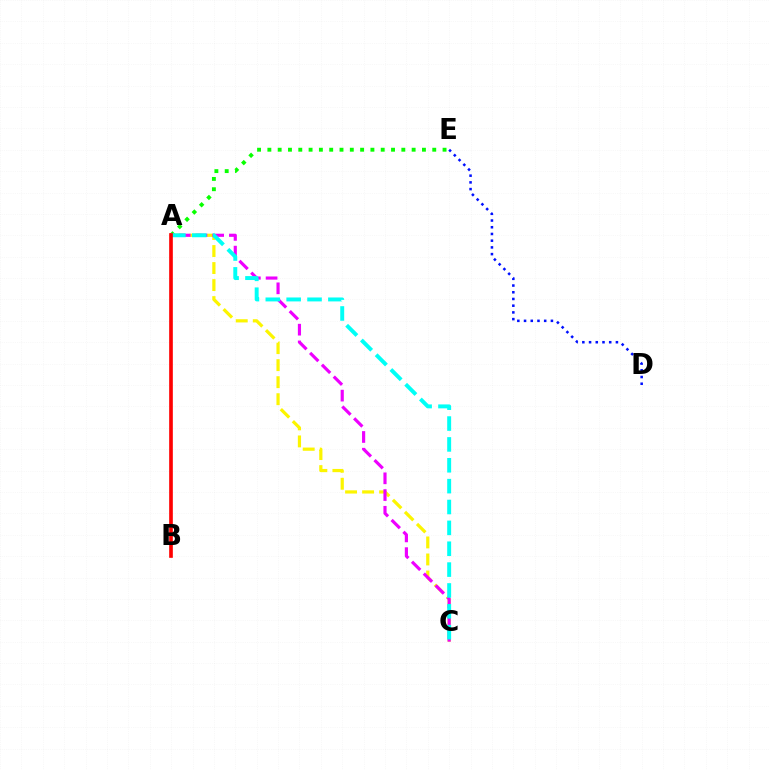{('A', 'E'): [{'color': '#08ff00', 'line_style': 'dotted', 'thickness': 2.8}], ('A', 'C'): [{'color': '#fcf500', 'line_style': 'dashed', 'thickness': 2.31}, {'color': '#ee00ff', 'line_style': 'dashed', 'thickness': 2.27}, {'color': '#00fff6', 'line_style': 'dashed', 'thickness': 2.83}], ('D', 'E'): [{'color': '#0010ff', 'line_style': 'dotted', 'thickness': 1.82}], ('A', 'B'): [{'color': '#ff0000', 'line_style': 'solid', 'thickness': 2.63}]}